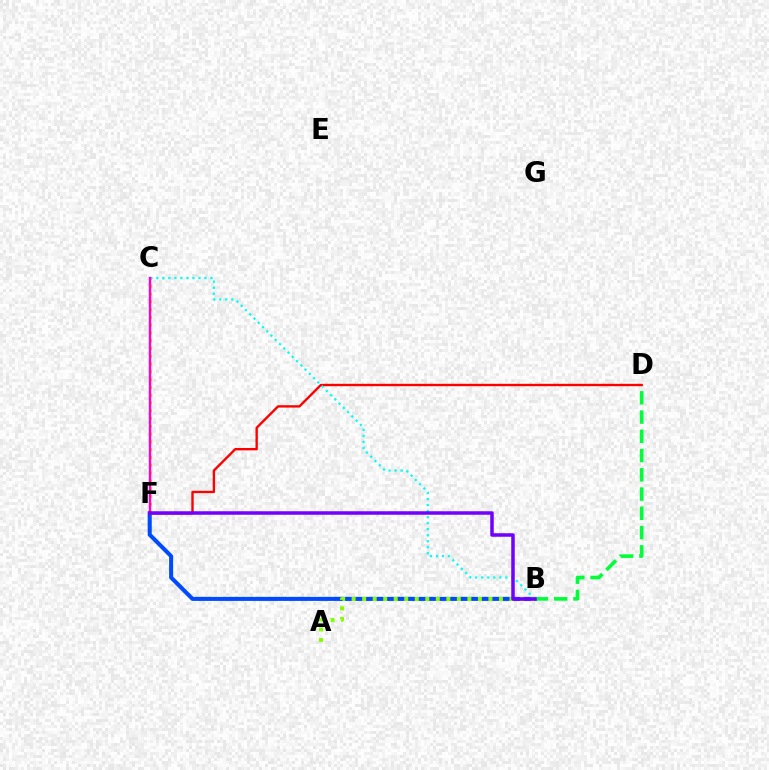{('B', 'F'): [{'color': '#004bff', 'line_style': 'solid', 'thickness': 2.92}, {'color': '#7200ff', 'line_style': 'solid', 'thickness': 2.53}], ('C', 'F'): [{'color': '#ffbd00', 'line_style': 'dotted', 'thickness': 2.12}, {'color': '#ff00cf', 'line_style': 'solid', 'thickness': 1.75}], ('A', 'B'): [{'color': '#84ff00', 'line_style': 'dotted', 'thickness': 2.86}], ('B', 'D'): [{'color': '#00ff39', 'line_style': 'dashed', 'thickness': 2.62}], ('D', 'F'): [{'color': '#ff0000', 'line_style': 'solid', 'thickness': 1.71}], ('B', 'C'): [{'color': '#00fff6', 'line_style': 'dotted', 'thickness': 1.64}]}